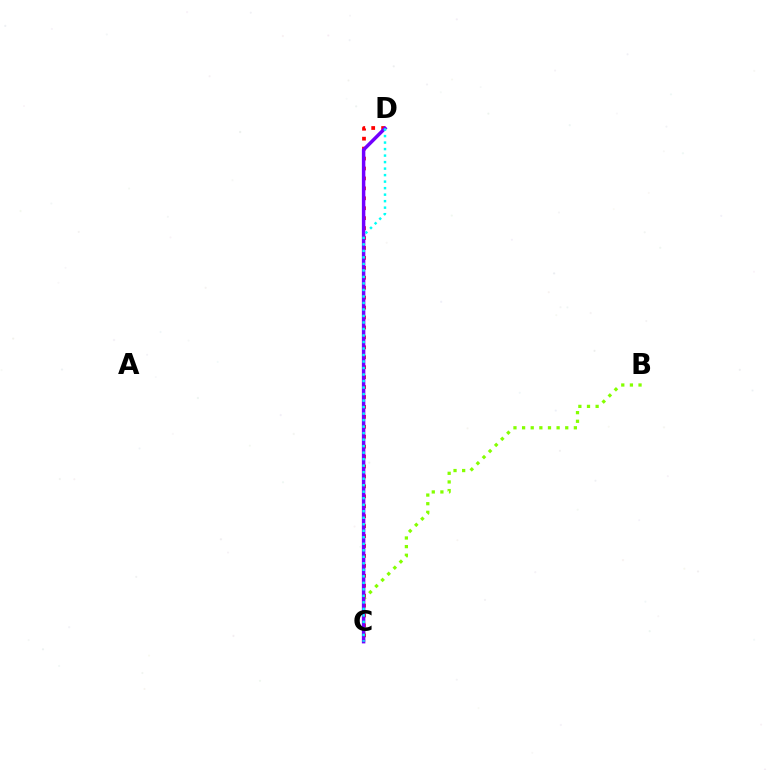{('B', 'C'): [{'color': '#84ff00', 'line_style': 'dotted', 'thickness': 2.34}], ('C', 'D'): [{'color': '#ff0000', 'line_style': 'dotted', 'thickness': 2.7}, {'color': '#7200ff', 'line_style': 'solid', 'thickness': 2.5}, {'color': '#00fff6', 'line_style': 'dotted', 'thickness': 1.77}]}